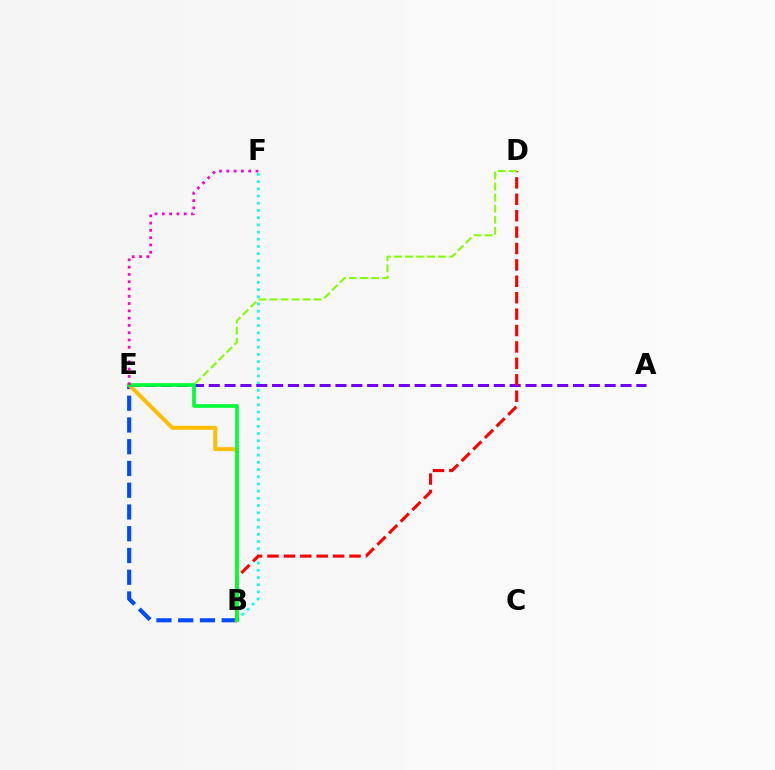{('B', 'E'): [{'color': '#004bff', 'line_style': 'dashed', 'thickness': 2.96}, {'color': '#ffbd00', 'line_style': 'solid', 'thickness': 2.86}, {'color': '#00ff39', 'line_style': 'solid', 'thickness': 2.66}], ('B', 'F'): [{'color': '#00fff6', 'line_style': 'dotted', 'thickness': 1.96}], ('A', 'E'): [{'color': '#7200ff', 'line_style': 'dashed', 'thickness': 2.15}], ('B', 'D'): [{'color': '#ff0000', 'line_style': 'dashed', 'thickness': 2.23}], ('D', 'E'): [{'color': '#84ff00', 'line_style': 'dashed', 'thickness': 1.5}], ('E', 'F'): [{'color': '#ff00cf', 'line_style': 'dotted', 'thickness': 1.98}]}